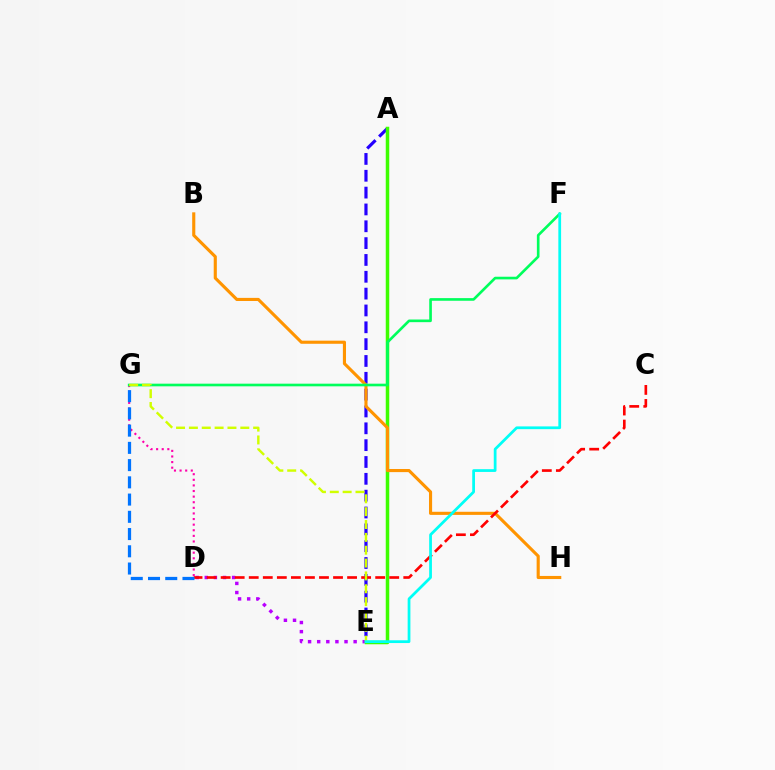{('D', 'E'): [{'color': '#b900ff', 'line_style': 'dotted', 'thickness': 2.48}], ('A', 'E'): [{'color': '#2500ff', 'line_style': 'dashed', 'thickness': 2.29}, {'color': '#3dff00', 'line_style': 'solid', 'thickness': 2.52}], ('D', 'G'): [{'color': '#ff00ac', 'line_style': 'dotted', 'thickness': 1.52}, {'color': '#0074ff', 'line_style': 'dashed', 'thickness': 2.34}], ('B', 'H'): [{'color': '#ff9400', 'line_style': 'solid', 'thickness': 2.24}], ('F', 'G'): [{'color': '#00ff5c', 'line_style': 'solid', 'thickness': 1.9}], ('C', 'D'): [{'color': '#ff0000', 'line_style': 'dashed', 'thickness': 1.91}], ('E', 'G'): [{'color': '#d1ff00', 'line_style': 'dashed', 'thickness': 1.75}], ('E', 'F'): [{'color': '#00fff6', 'line_style': 'solid', 'thickness': 1.98}]}